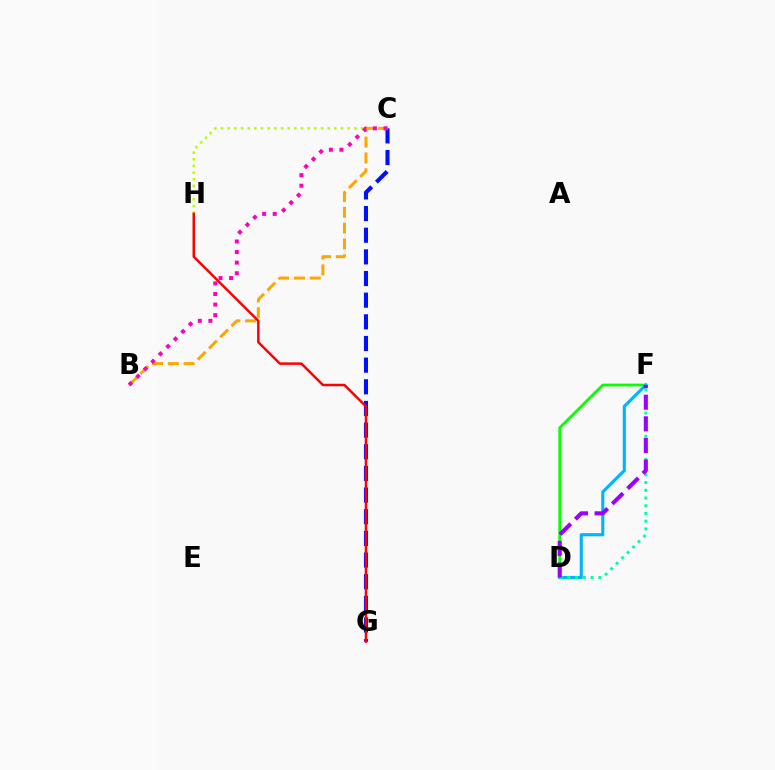{('D', 'F'): [{'color': '#08ff00', 'line_style': 'solid', 'thickness': 1.99}, {'color': '#00b5ff', 'line_style': 'solid', 'thickness': 2.25}, {'color': '#00ff9d', 'line_style': 'dotted', 'thickness': 2.1}, {'color': '#9b00ff', 'line_style': 'dashed', 'thickness': 2.94}], ('C', 'G'): [{'color': '#0010ff', 'line_style': 'dashed', 'thickness': 2.94}], ('C', 'H'): [{'color': '#b3ff00', 'line_style': 'dotted', 'thickness': 1.81}], ('B', 'C'): [{'color': '#ffa500', 'line_style': 'dashed', 'thickness': 2.15}, {'color': '#ff00bd', 'line_style': 'dotted', 'thickness': 2.87}], ('G', 'H'): [{'color': '#ff0000', 'line_style': 'solid', 'thickness': 1.79}]}